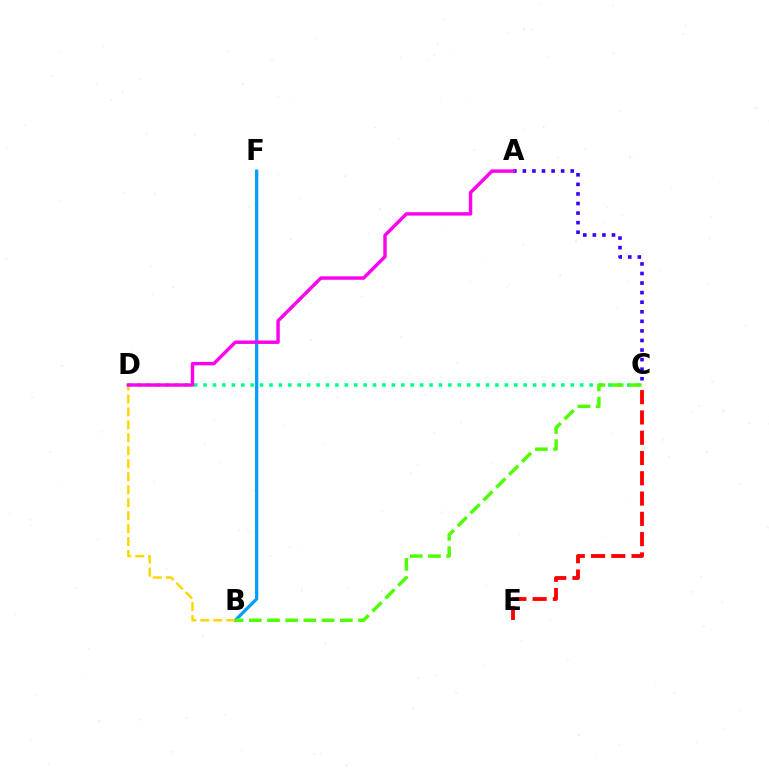{('A', 'C'): [{'color': '#3700ff', 'line_style': 'dotted', 'thickness': 2.6}], ('B', 'F'): [{'color': '#009eff', 'line_style': 'solid', 'thickness': 2.36}], ('B', 'D'): [{'color': '#ffd500', 'line_style': 'dashed', 'thickness': 1.76}], ('C', 'D'): [{'color': '#00ff86', 'line_style': 'dotted', 'thickness': 2.56}], ('B', 'C'): [{'color': '#4fff00', 'line_style': 'dashed', 'thickness': 2.47}], ('A', 'D'): [{'color': '#ff00ed', 'line_style': 'solid', 'thickness': 2.47}], ('C', 'E'): [{'color': '#ff0000', 'line_style': 'dashed', 'thickness': 2.75}]}